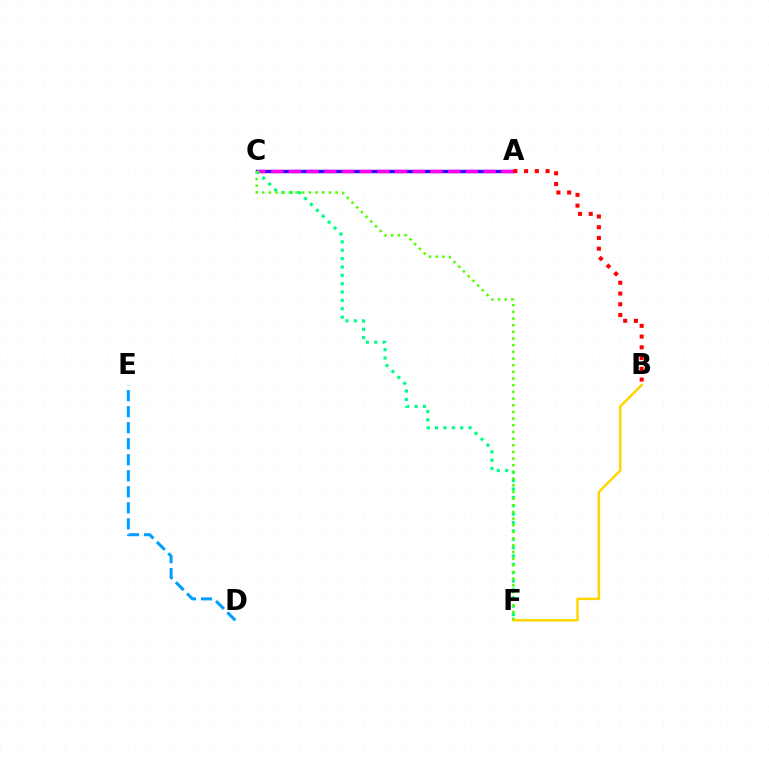{('A', 'C'): [{'color': '#3700ff', 'line_style': 'solid', 'thickness': 2.46}, {'color': '#ff00ed', 'line_style': 'dashed', 'thickness': 2.4}], ('D', 'E'): [{'color': '#009eff', 'line_style': 'dashed', 'thickness': 2.18}], ('C', 'F'): [{'color': '#00ff86', 'line_style': 'dotted', 'thickness': 2.27}, {'color': '#4fff00', 'line_style': 'dotted', 'thickness': 1.81}], ('A', 'B'): [{'color': '#ff0000', 'line_style': 'dotted', 'thickness': 2.92}], ('B', 'F'): [{'color': '#ffd500', 'line_style': 'solid', 'thickness': 1.75}]}